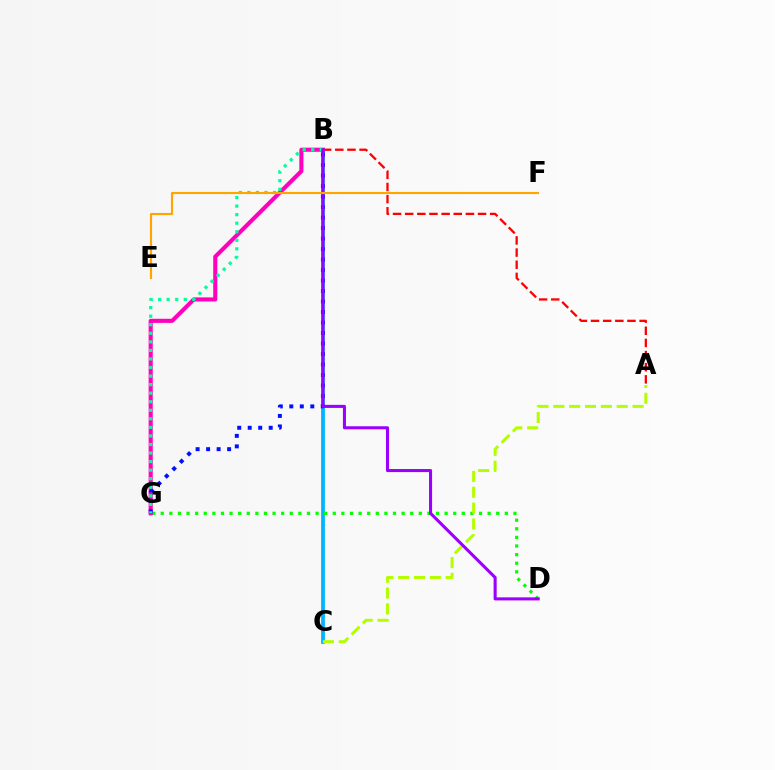{('B', 'C'): [{'color': '#00b5ff', 'line_style': 'solid', 'thickness': 2.71}], ('D', 'G'): [{'color': '#08ff00', 'line_style': 'dotted', 'thickness': 2.34}], ('A', 'C'): [{'color': '#b3ff00', 'line_style': 'dashed', 'thickness': 2.15}], ('A', 'B'): [{'color': '#ff0000', 'line_style': 'dashed', 'thickness': 1.65}], ('B', 'G'): [{'color': '#ff00bd', 'line_style': 'solid', 'thickness': 2.95}, {'color': '#0010ff', 'line_style': 'dotted', 'thickness': 2.85}, {'color': '#00ff9d', 'line_style': 'dotted', 'thickness': 2.32}], ('B', 'D'): [{'color': '#9b00ff', 'line_style': 'solid', 'thickness': 2.21}], ('E', 'F'): [{'color': '#ffa500', 'line_style': 'solid', 'thickness': 1.53}]}